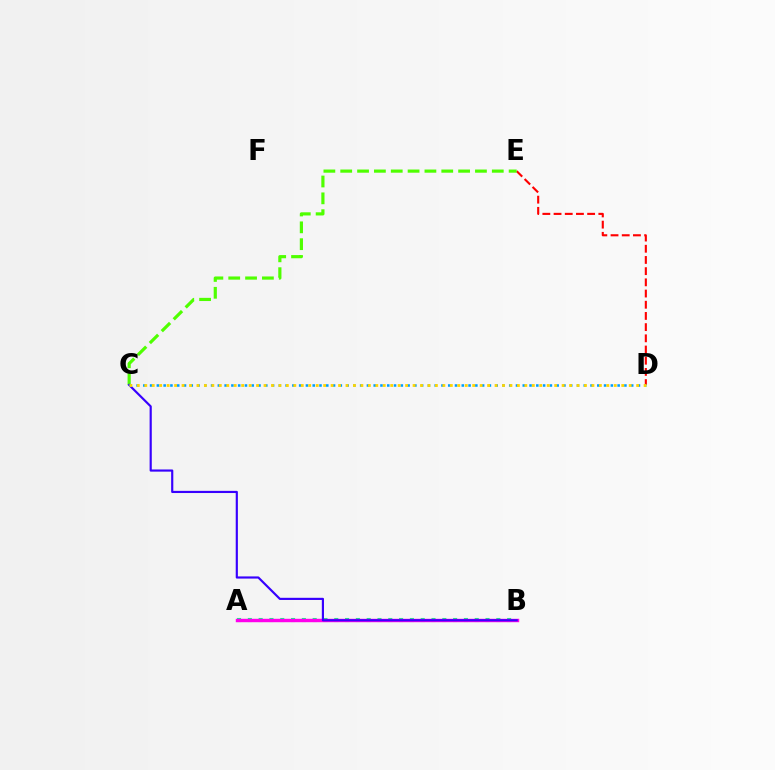{('D', 'E'): [{'color': '#ff0000', 'line_style': 'dashed', 'thickness': 1.52}], ('A', 'B'): [{'color': '#00ff86', 'line_style': 'dotted', 'thickness': 2.94}, {'color': '#ff00ed', 'line_style': 'solid', 'thickness': 2.47}], ('C', 'E'): [{'color': '#4fff00', 'line_style': 'dashed', 'thickness': 2.29}], ('B', 'C'): [{'color': '#3700ff', 'line_style': 'solid', 'thickness': 1.56}], ('C', 'D'): [{'color': '#009eff', 'line_style': 'dotted', 'thickness': 1.84}, {'color': '#ffd500', 'line_style': 'dotted', 'thickness': 2.02}]}